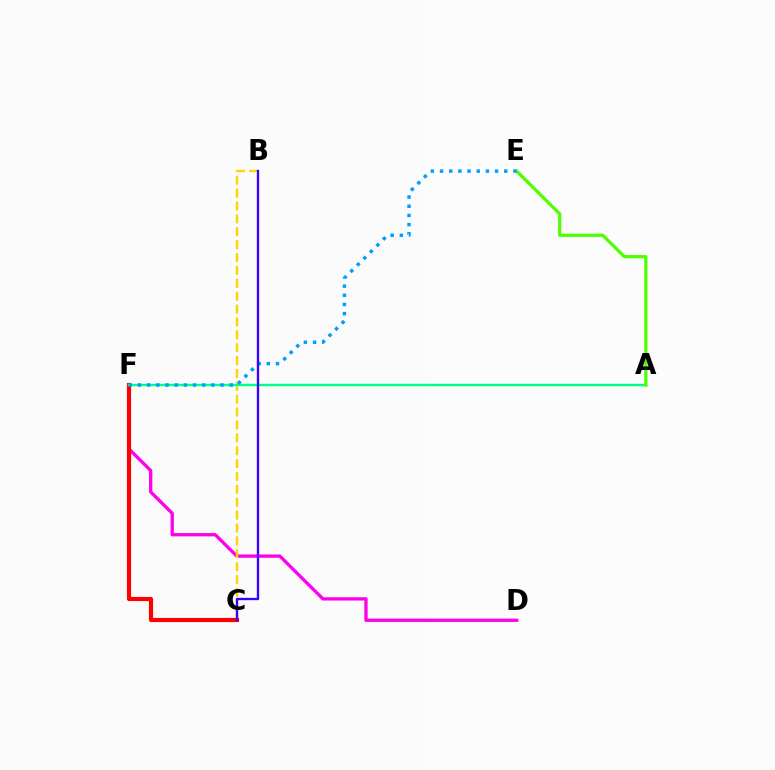{('D', 'F'): [{'color': '#ff00ed', 'line_style': 'solid', 'thickness': 2.38}], ('B', 'C'): [{'color': '#ffd500', 'line_style': 'dashed', 'thickness': 1.75}, {'color': '#3700ff', 'line_style': 'solid', 'thickness': 1.68}], ('C', 'F'): [{'color': '#ff0000', 'line_style': 'solid', 'thickness': 2.98}], ('A', 'F'): [{'color': '#00ff86', 'line_style': 'solid', 'thickness': 1.73}], ('A', 'E'): [{'color': '#4fff00', 'line_style': 'solid', 'thickness': 2.33}], ('E', 'F'): [{'color': '#009eff', 'line_style': 'dotted', 'thickness': 2.49}]}